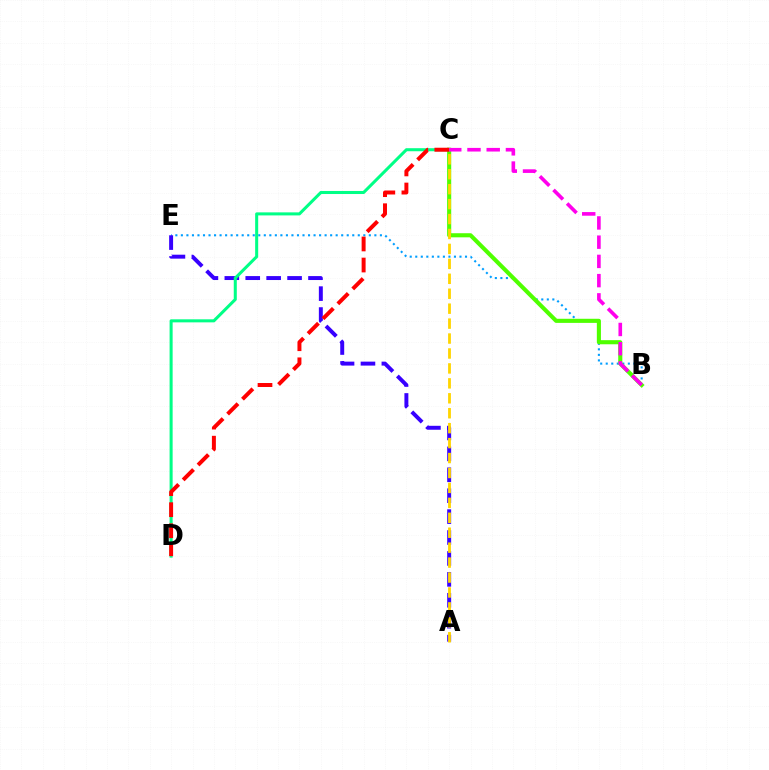{('B', 'E'): [{'color': '#009eff', 'line_style': 'dotted', 'thickness': 1.5}], ('A', 'E'): [{'color': '#3700ff', 'line_style': 'dashed', 'thickness': 2.84}], ('B', 'C'): [{'color': '#4fff00', 'line_style': 'solid', 'thickness': 2.95}, {'color': '#ff00ed', 'line_style': 'dashed', 'thickness': 2.61}], ('C', 'D'): [{'color': '#00ff86', 'line_style': 'solid', 'thickness': 2.19}, {'color': '#ff0000', 'line_style': 'dashed', 'thickness': 2.86}], ('A', 'C'): [{'color': '#ffd500', 'line_style': 'dashed', 'thickness': 2.03}]}